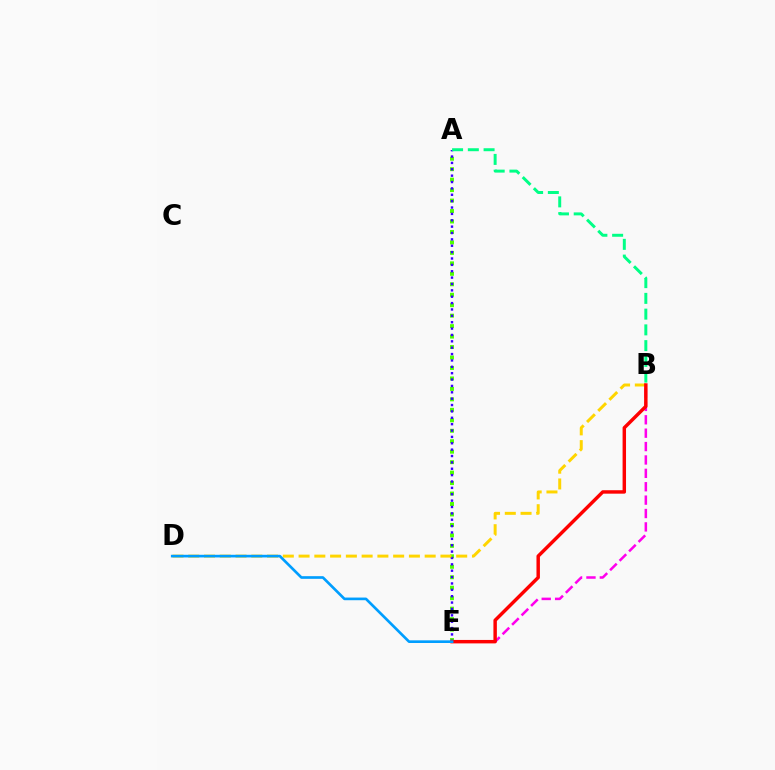{('A', 'E'): [{'color': '#4fff00', 'line_style': 'dotted', 'thickness': 2.84}, {'color': '#3700ff', 'line_style': 'dotted', 'thickness': 1.73}], ('B', 'E'): [{'color': '#ff00ed', 'line_style': 'dashed', 'thickness': 1.82}, {'color': '#ff0000', 'line_style': 'solid', 'thickness': 2.48}], ('B', 'D'): [{'color': '#ffd500', 'line_style': 'dashed', 'thickness': 2.14}], ('A', 'B'): [{'color': '#00ff86', 'line_style': 'dashed', 'thickness': 2.14}], ('D', 'E'): [{'color': '#009eff', 'line_style': 'solid', 'thickness': 1.91}]}